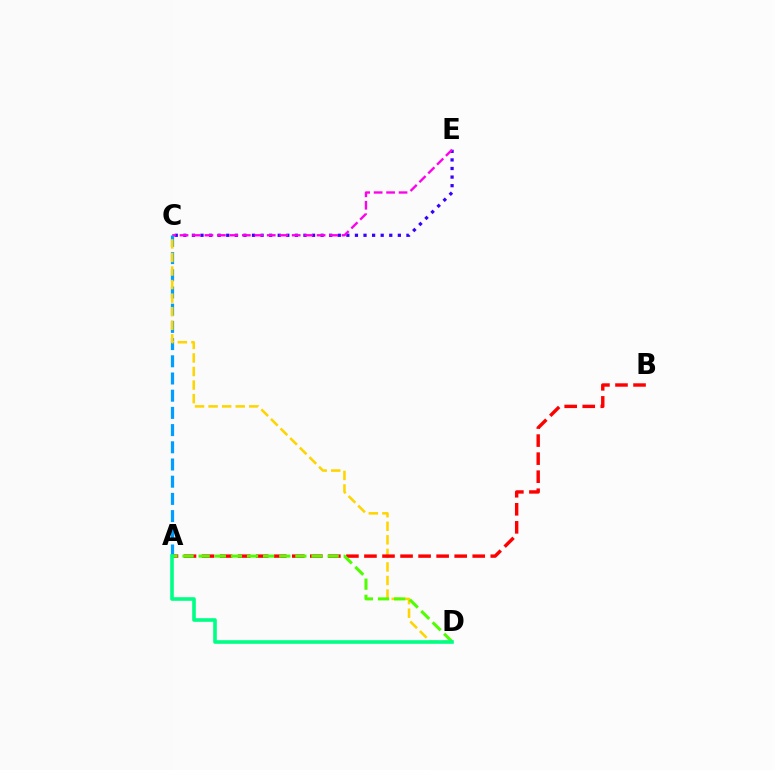{('C', 'E'): [{'color': '#3700ff', 'line_style': 'dotted', 'thickness': 2.33}, {'color': '#ff00ed', 'line_style': 'dashed', 'thickness': 1.69}], ('A', 'C'): [{'color': '#009eff', 'line_style': 'dashed', 'thickness': 2.34}], ('C', 'D'): [{'color': '#ffd500', 'line_style': 'dashed', 'thickness': 1.84}], ('A', 'B'): [{'color': '#ff0000', 'line_style': 'dashed', 'thickness': 2.45}], ('A', 'D'): [{'color': '#4fff00', 'line_style': 'dashed', 'thickness': 2.19}, {'color': '#00ff86', 'line_style': 'solid', 'thickness': 2.61}]}